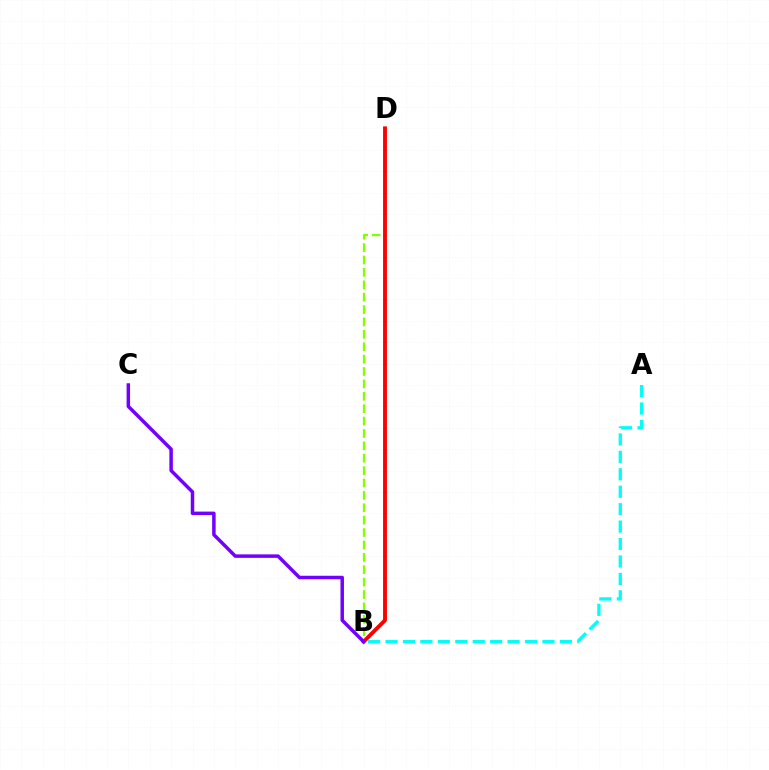{('B', 'D'): [{'color': '#84ff00', 'line_style': 'dashed', 'thickness': 1.68}, {'color': '#ff0000', 'line_style': 'solid', 'thickness': 2.78}], ('A', 'B'): [{'color': '#00fff6', 'line_style': 'dashed', 'thickness': 2.37}], ('B', 'C'): [{'color': '#7200ff', 'line_style': 'solid', 'thickness': 2.51}]}